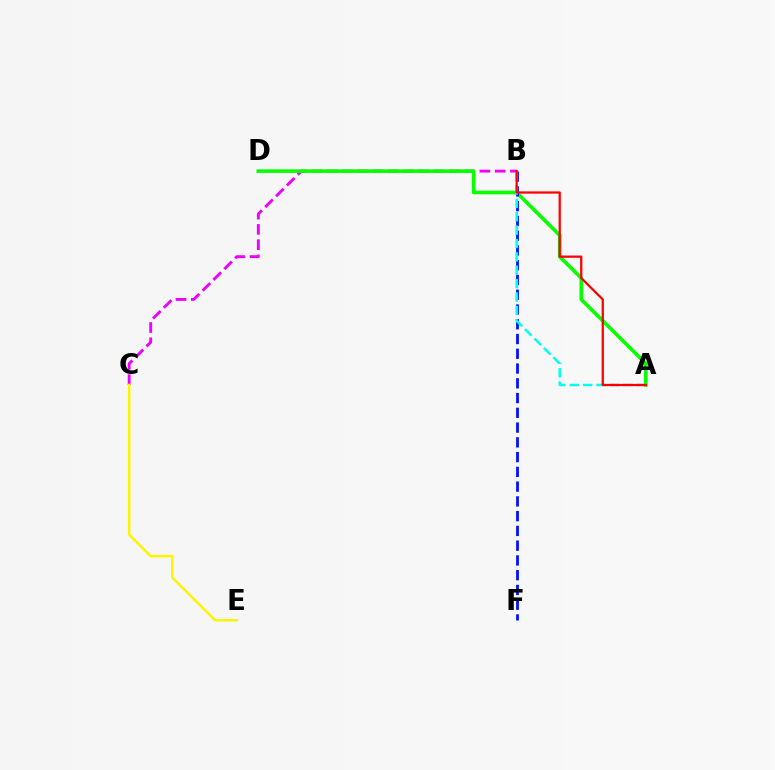{('B', 'C'): [{'color': '#ee00ff', 'line_style': 'dashed', 'thickness': 2.08}], ('A', 'D'): [{'color': '#08ff00', 'line_style': 'solid', 'thickness': 2.61}], ('C', 'E'): [{'color': '#fcf500', 'line_style': 'solid', 'thickness': 1.79}], ('B', 'F'): [{'color': '#0010ff', 'line_style': 'dashed', 'thickness': 2.01}], ('A', 'B'): [{'color': '#00fff6', 'line_style': 'dashed', 'thickness': 1.82}, {'color': '#ff0000', 'line_style': 'solid', 'thickness': 1.63}]}